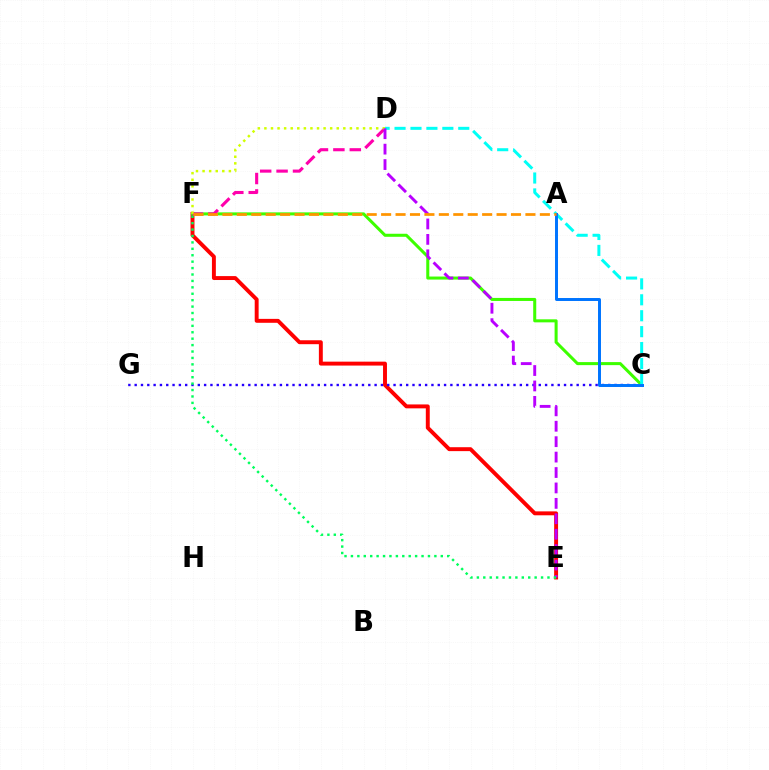{('E', 'F'): [{'color': '#ff0000', 'line_style': 'solid', 'thickness': 2.82}, {'color': '#00ff5c', 'line_style': 'dotted', 'thickness': 1.74}], ('C', 'G'): [{'color': '#2500ff', 'line_style': 'dotted', 'thickness': 1.72}], ('C', 'F'): [{'color': '#3dff00', 'line_style': 'solid', 'thickness': 2.19}], ('D', 'F'): [{'color': '#ff00ac', 'line_style': 'dashed', 'thickness': 2.23}, {'color': '#d1ff00', 'line_style': 'dotted', 'thickness': 1.79}], ('C', 'D'): [{'color': '#00fff6', 'line_style': 'dashed', 'thickness': 2.16}], ('D', 'E'): [{'color': '#b900ff', 'line_style': 'dashed', 'thickness': 2.1}], ('A', 'C'): [{'color': '#0074ff', 'line_style': 'solid', 'thickness': 2.14}], ('A', 'F'): [{'color': '#ff9400', 'line_style': 'dashed', 'thickness': 1.96}]}